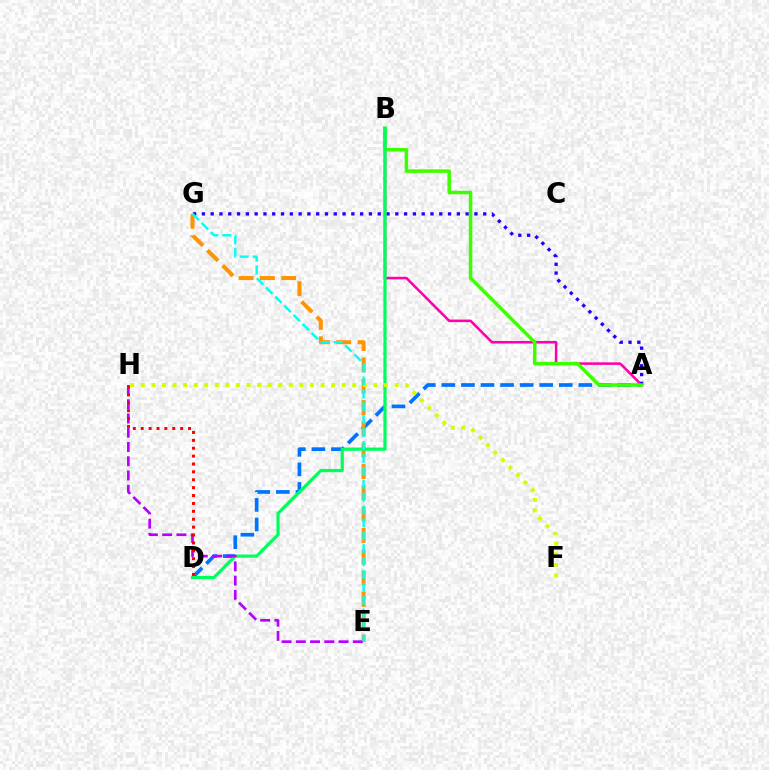{('A', 'D'): [{'color': '#0074ff', 'line_style': 'dashed', 'thickness': 2.66}], ('A', 'B'): [{'color': '#ff00ac', 'line_style': 'solid', 'thickness': 1.84}, {'color': '#3dff00', 'line_style': 'solid', 'thickness': 2.53}], ('E', 'G'): [{'color': '#ff9400', 'line_style': 'dashed', 'thickness': 2.9}, {'color': '#00fff6', 'line_style': 'dashed', 'thickness': 1.75}], ('A', 'G'): [{'color': '#2500ff', 'line_style': 'dotted', 'thickness': 2.39}], ('B', 'D'): [{'color': '#00ff5c', 'line_style': 'solid', 'thickness': 2.32}], ('E', 'H'): [{'color': '#b900ff', 'line_style': 'dashed', 'thickness': 1.94}], ('F', 'H'): [{'color': '#d1ff00', 'line_style': 'dotted', 'thickness': 2.87}], ('D', 'H'): [{'color': '#ff0000', 'line_style': 'dotted', 'thickness': 2.14}]}